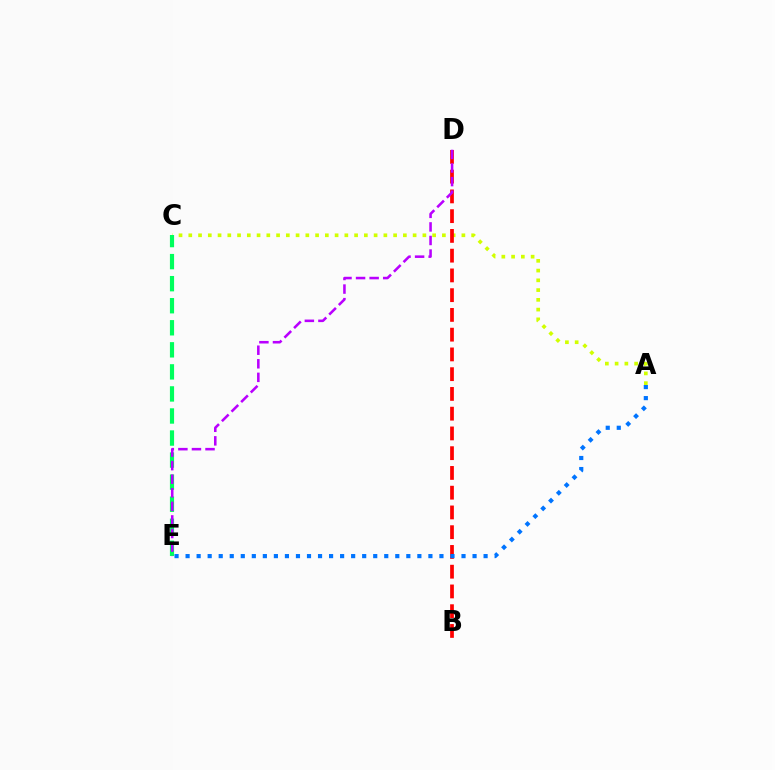{('A', 'C'): [{'color': '#d1ff00', 'line_style': 'dotted', 'thickness': 2.65}], ('B', 'D'): [{'color': '#ff0000', 'line_style': 'dashed', 'thickness': 2.68}], ('C', 'E'): [{'color': '#00ff5c', 'line_style': 'dashed', 'thickness': 3.0}], ('D', 'E'): [{'color': '#b900ff', 'line_style': 'dashed', 'thickness': 1.84}], ('A', 'E'): [{'color': '#0074ff', 'line_style': 'dotted', 'thickness': 3.0}]}